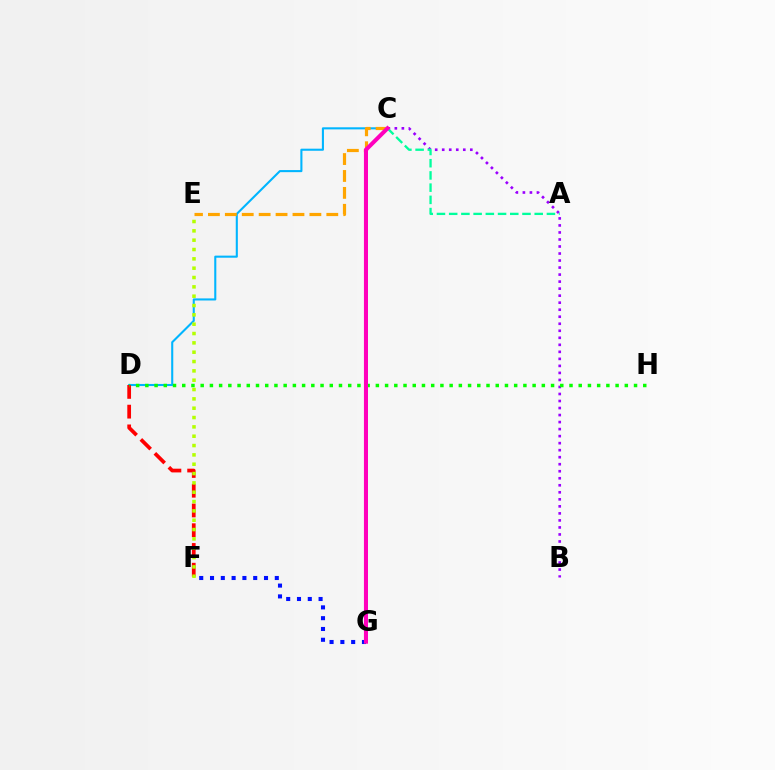{('C', 'D'): [{'color': '#00b5ff', 'line_style': 'solid', 'thickness': 1.5}], ('D', 'F'): [{'color': '#ff0000', 'line_style': 'dashed', 'thickness': 2.68}], ('C', 'E'): [{'color': '#ffa500', 'line_style': 'dashed', 'thickness': 2.3}], ('B', 'C'): [{'color': '#9b00ff', 'line_style': 'dotted', 'thickness': 1.91}], ('E', 'F'): [{'color': '#b3ff00', 'line_style': 'dotted', 'thickness': 2.54}], ('F', 'G'): [{'color': '#0010ff', 'line_style': 'dotted', 'thickness': 2.93}], ('D', 'H'): [{'color': '#08ff00', 'line_style': 'dotted', 'thickness': 2.51}], ('A', 'C'): [{'color': '#00ff9d', 'line_style': 'dashed', 'thickness': 1.66}], ('C', 'G'): [{'color': '#ff00bd', 'line_style': 'solid', 'thickness': 2.92}]}